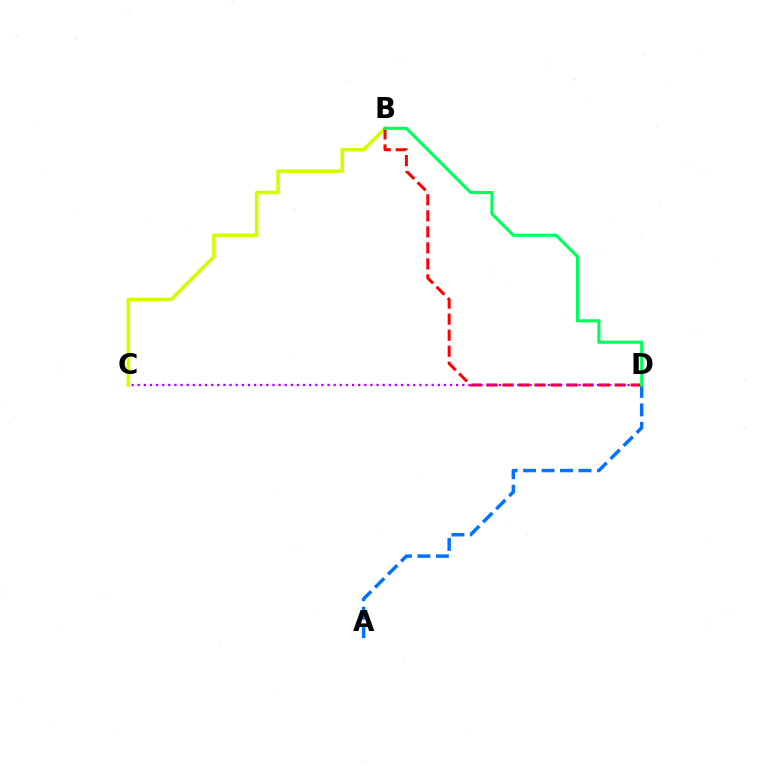{('B', 'C'): [{'color': '#d1ff00', 'line_style': 'solid', 'thickness': 2.57}], ('B', 'D'): [{'color': '#ff0000', 'line_style': 'dashed', 'thickness': 2.18}, {'color': '#00ff5c', 'line_style': 'solid', 'thickness': 2.23}], ('A', 'D'): [{'color': '#0074ff', 'line_style': 'dashed', 'thickness': 2.51}], ('C', 'D'): [{'color': '#b900ff', 'line_style': 'dotted', 'thickness': 1.66}]}